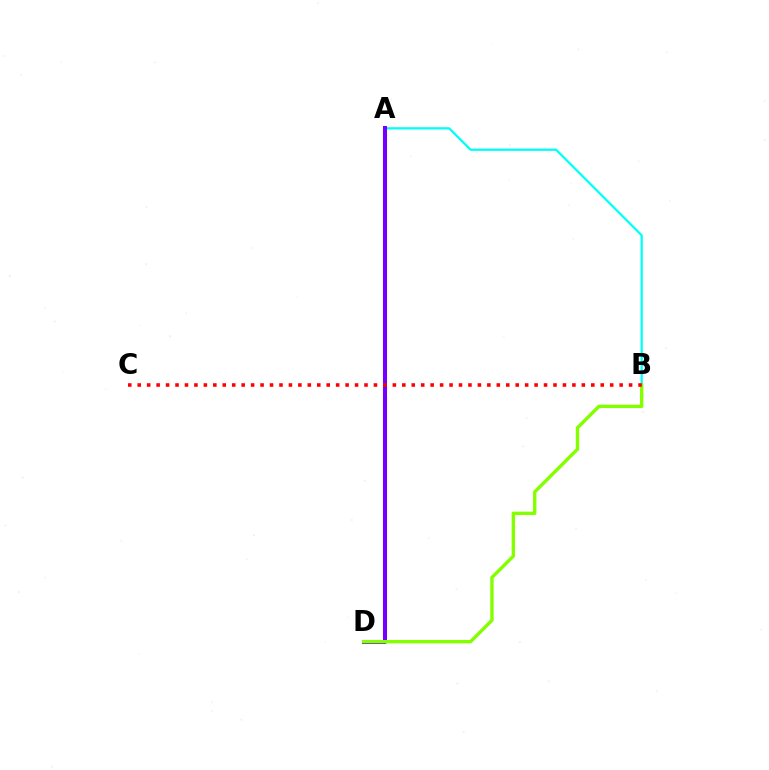{('A', 'B'): [{'color': '#00fff6', 'line_style': 'solid', 'thickness': 1.62}], ('A', 'D'): [{'color': '#7200ff', 'line_style': 'solid', 'thickness': 2.92}], ('B', 'D'): [{'color': '#84ff00', 'line_style': 'solid', 'thickness': 2.44}], ('B', 'C'): [{'color': '#ff0000', 'line_style': 'dotted', 'thickness': 2.57}]}